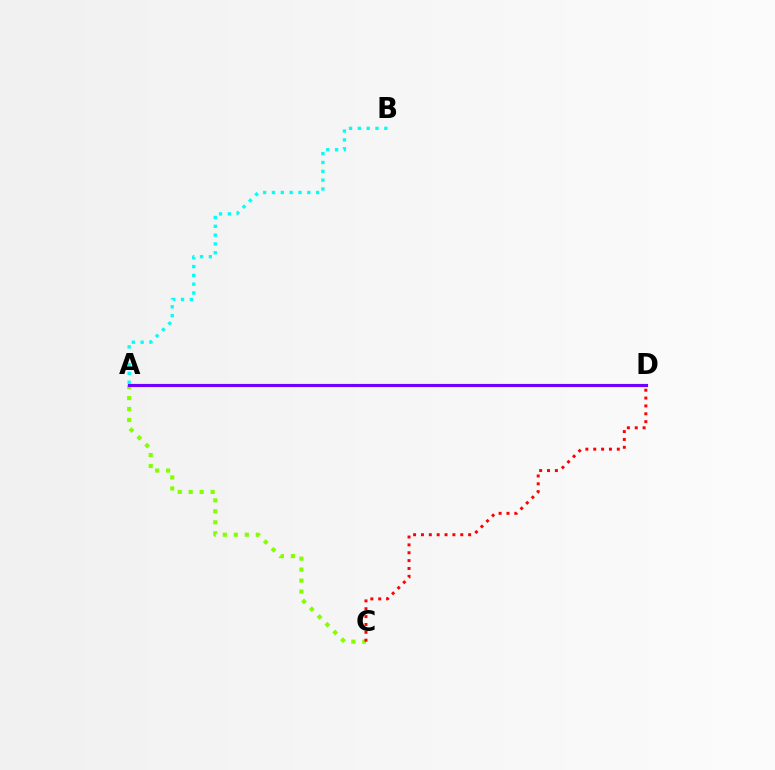{('A', 'C'): [{'color': '#84ff00', 'line_style': 'dotted', 'thickness': 2.99}], ('A', 'B'): [{'color': '#00fff6', 'line_style': 'dotted', 'thickness': 2.4}], ('C', 'D'): [{'color': '#ff0000', 'line_style': 'dotted', 'thickness': 2.14}], ('A', 'D'): [{'color': '#7200ff', 'line_style': 'solid', 'thickness': 2.26}]}